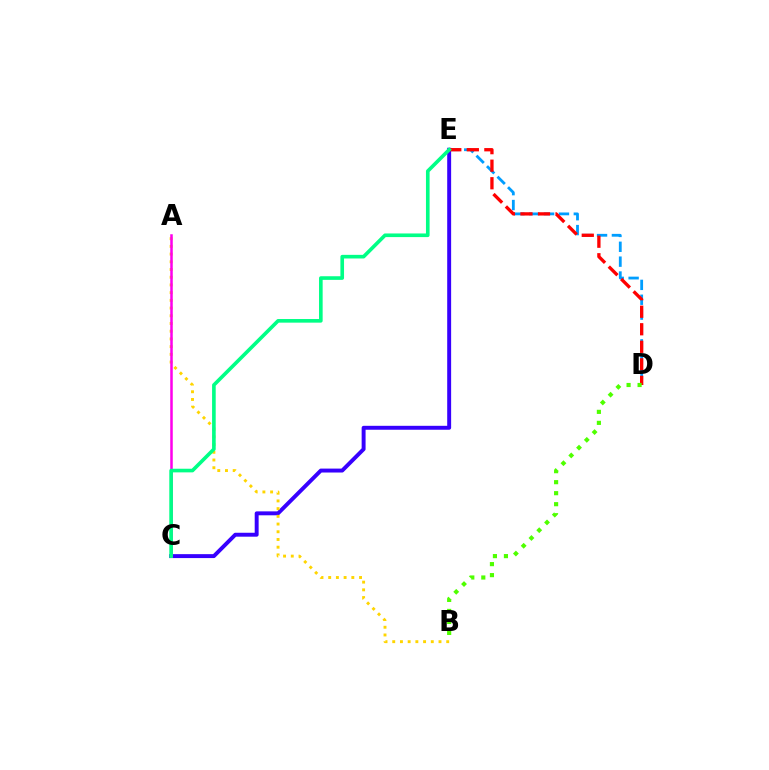{('C', 'E'): [{'color': '#3700ff', 'line_style': 'solid', 'thickness': 2.83}, {'color': '#00ff86', 'line_style': 'solid', 'thickness': 2.61}], ('D', 'E'): [{'color': '#009eff', 'line_style': 'dashed', 'thickness': 2.02}, {'color': '#ff0000', 'line_style': 'dashed', 'thickness': 2.38}], ('A', 'B'): [{'color': '#ffd500', 'line_style': 'dotted', 'thickness': 2.1}], ('A', 'C'): [{'color': '#ff00ed', 'line_style': 'solid', 'thickness': 1.81}], ('B', 'D'): [{'color': '#4fff00', 'line_style': 'dotted', 'thickness': 2.99}]}